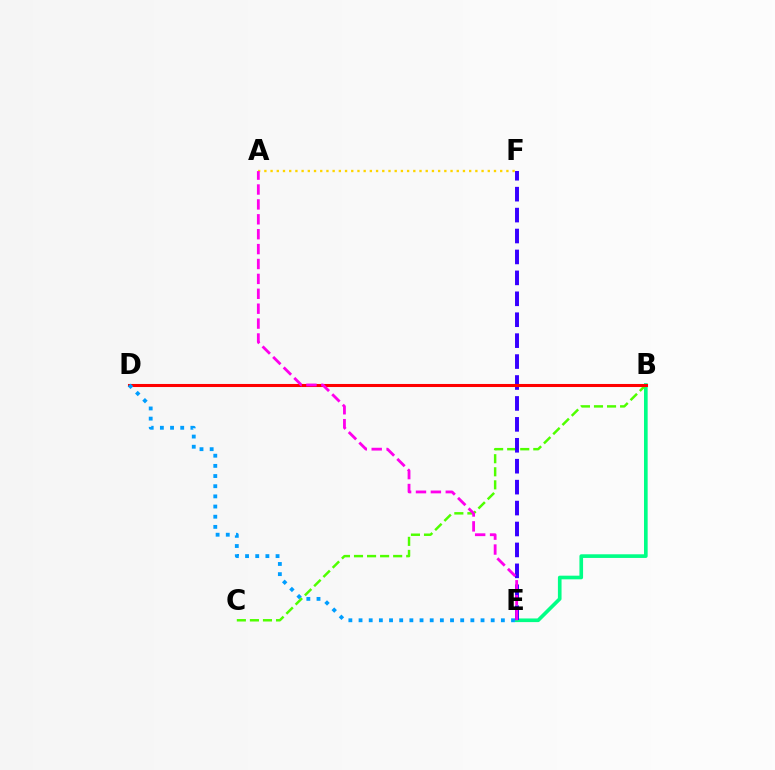{('B', 'E'): [{'color': '#00ff86', 'line_style': 'solid', 'thickness': 2.63}], ('B', 'C'): [{'color': '#4fff00', 'line_style': 'dashed', 'thickness': 1.77}], ('E', 'F'): [{'color': '#3700ff', 'line_style': 'dashed', 'thickness': 2.84}], ('B', 'D'): [{'color': '#ff0000', 'line_style': 'solid', 'thickness': 2.2}], ('A', 'F'): [{'color': '#ffd500', 'line_style': 'dotted', 'thickness': 1.69}], ('A', 'E'): [{'color': '#ff00ed', 'line_style': 'dashed', 'thickness': 2.02}], ('D', 'E'): [{'color': '#009eff', 'line_style': 'dotted', 'thickness': 2.76}]}